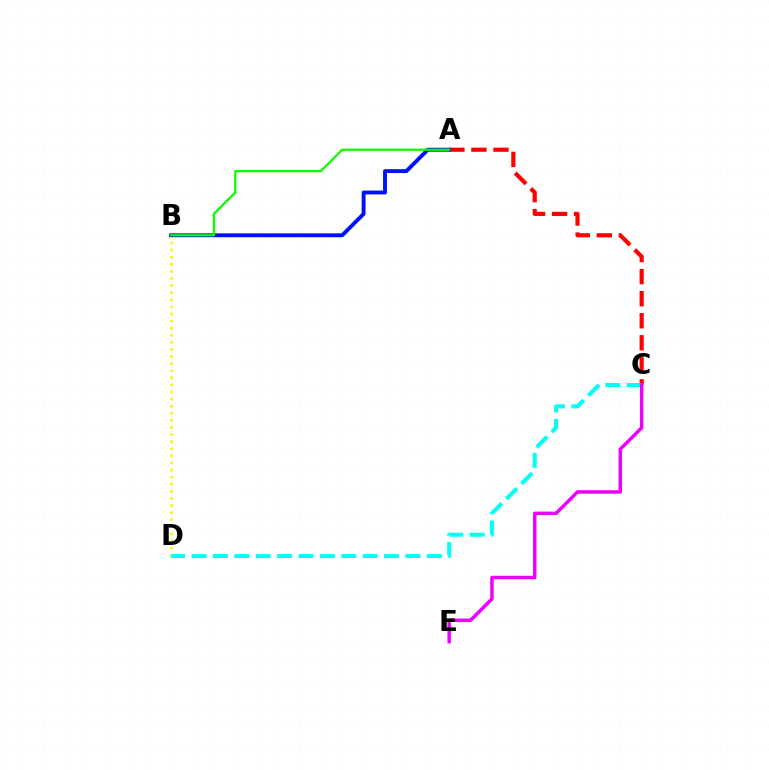{('B', 'D'): [{'color': '#fcf500', 'line_style': 'dotted', 'thickness': 1.93}], ('A', 'C'): [{'color': '#ff0000', 'line_style': 'dashed', 'thickness': 3.0}], ('C', 'D'): [{'color': '#00fff6', 'line_style': 'dashed', 'thickness': 2.91}], ('C', 'E'): [{'color': '#ee00ff', 'line_style': 'solid', 'thickness': 2.49}], ('A', 'B'): [{'color': '#0010ff', 'line_style': 'solid', 'thickness': 2.79}, {'color': '#08ff00', 'line_style': 'solid', 'thickness': 1.62}]}